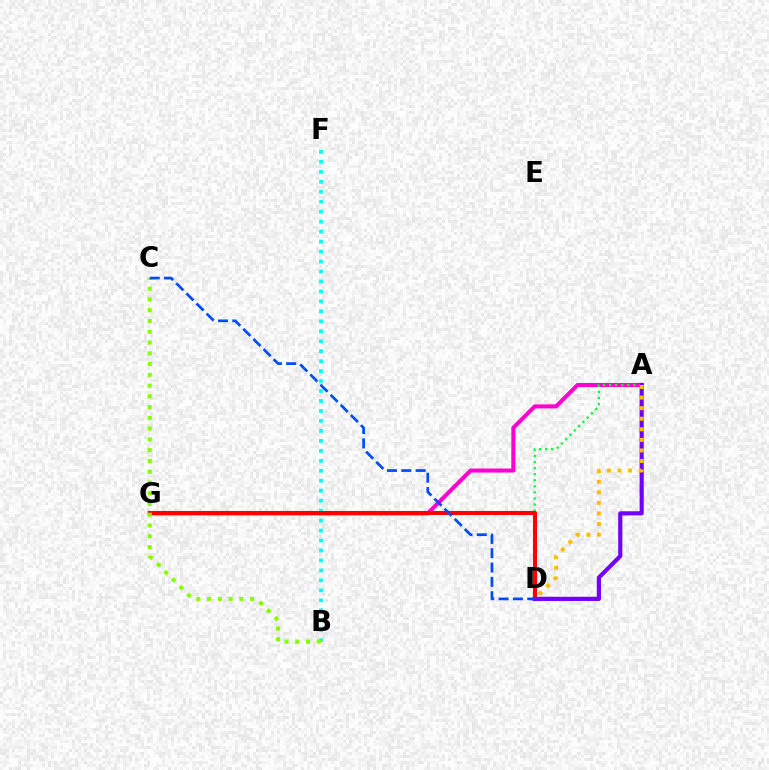{('A', 'G'): [{'color': '#ff00cf', 'line_style': 'solid', 'thickness': 2.9}], ('A', 'D'): [{'color': '#00ff39', 'line_style': 'dotted', 'thickness': 1.65}, {'color': '#7200ff', 'line_style': 'solid', 'thickness': 2.99}, {'color': '#ffbd00', 'line_style': 'dotted', 'thickness': 2.87}], ('B', 'F'): [{'color': '#00fff6', 'line_style': 'dotted', 'thickness': 2.71}], ('D', 'G'): [{'color': '#ff0000', 'line_style': 'solid', 'thickness': 2.93}], ('B', 'C'): [{'color': '#84ff00', 'line_style': 'dotted', 'thickness': 2.93}], ('C', 'D'): [{'color': '#004bff', 'line_style': 'dashed', 'thickness': 1.95}]}